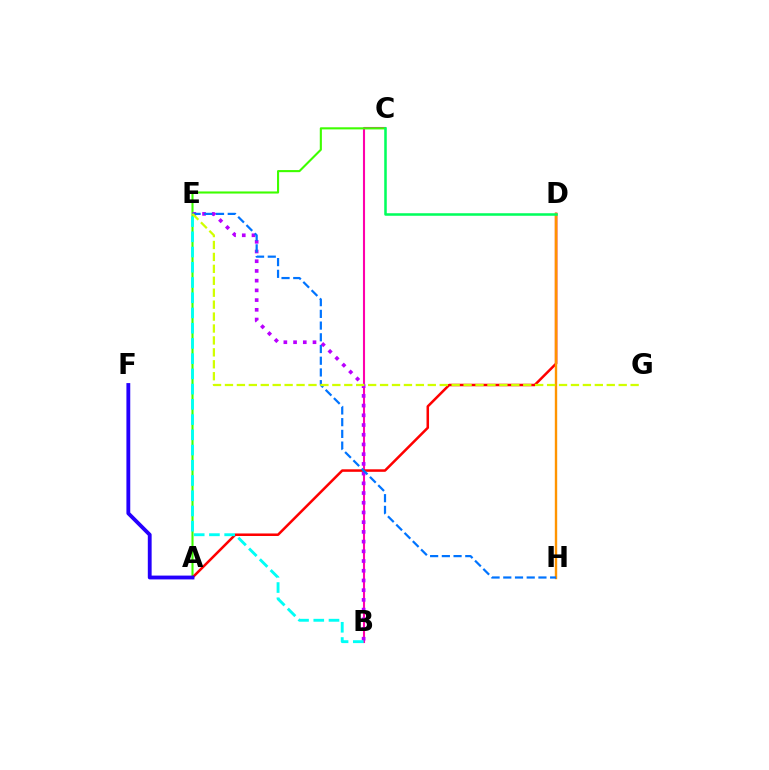{('B', 'C'): [{'color': '#ff00ac', 'line_style': 'solid', 'thickness': 1.51}], ('A', 'C'): [{'color': '#3dff00', 'line_style': 'solid', 'thickness': 1.52}], ('A', 'D'): [{'color': '#ff0000', 'line_style': 'solid', 'thickness': 1.82}], ('D', 'H'): [{'color': '#ff9400', 'line_style': 'solid', 'thickness': 1.72}], ('C', 'D'): [{'color': '#00ff5c', 'line_style': 'solid', 'thickness': 1.83}], ('B', 'E'): [{'color': '#b900ff', 'line_style': 'dotted', 'thickness': 2.64}, {'color': '#00fff6', 'line_style': 'dashed', 'thickness': 2.07}], ('E', 'H'): [{'color': '#0074ff', 'line_style': 'dashed', 'thickness': 1.59}], ('A', 'F'): [{'color': '#2500ff', 'line_style': 'solid', 'thickness': 2.76}], ('E', 'G'): [{'color': '#d1ff00', 'line_style': 'dashed', 'thickness': 1.62}]}